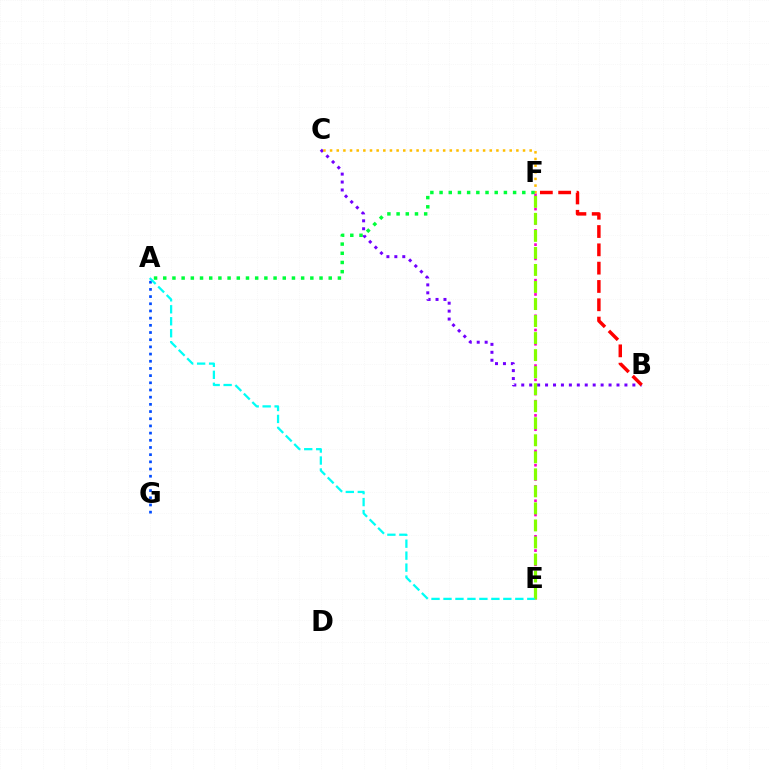{('E', 'F'): [{'color': '#ff00cf', 'line_style': 'dotted', 'thickness': 1.93}, {'color': '#84ff00', 'line_style': 'dashed', 'thickness': 2.31}], ('B', 'C'): [{'color': '#7200ff', 'line_style': 'dotted', 'thickness': 2.16}], ('C', 'F'): [{'color': '#ffbd00', 'line_style': 'dotted', 'thickness': 1.81}], ('A', 'G'): [{'color': '#004bff', 'line_style': 'dotted', 'thickness': 1.95}], ('A', 'F'): [{'color': '#00ff39', 'line_style': 'dotted', 'thickness': 2.5}], ('B', 'F'): [{'color': '#ff0000', 'line_style': 'dashed', 'thickness': 2.49}], ('A', 'E'): [{'color': '#00fff6', 'line_style': 'dashed', 'thickness': 1.63}]}